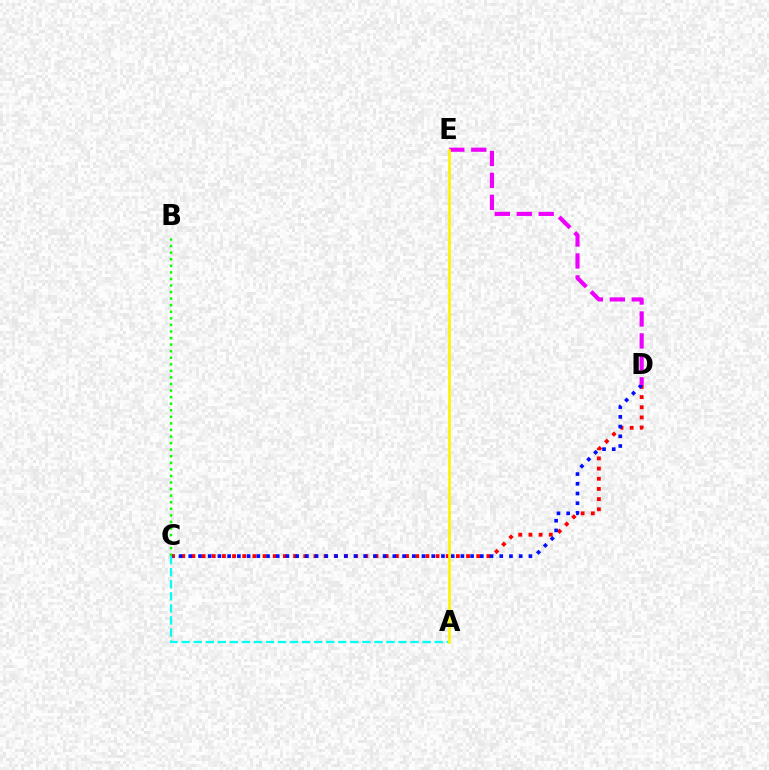{('C', 'D'): [{'color': '#ff0000', 'line_style': 'dotted', 'thickness': 2.76}, {'color': '#0010ff', 'line_style': 'dotted', 'thickness': 2.64}], ('A', 'C'): [{'color': '#00fff6', 'line_style': 'dashed', 'thickness': 1.64}], ('D', 'E'): [{'color': '#ee00ff', 'line_style': 'dashed', 'thickness': 2.98}], ('B', 'C'): [{'color': '#08ff00', 'line_style': 'dotted', 'thickness': 1.78}], ('A', 'E'): [{'color': '#fcf500', 'line_style': 'solid', 'thickness': 1.92}]}